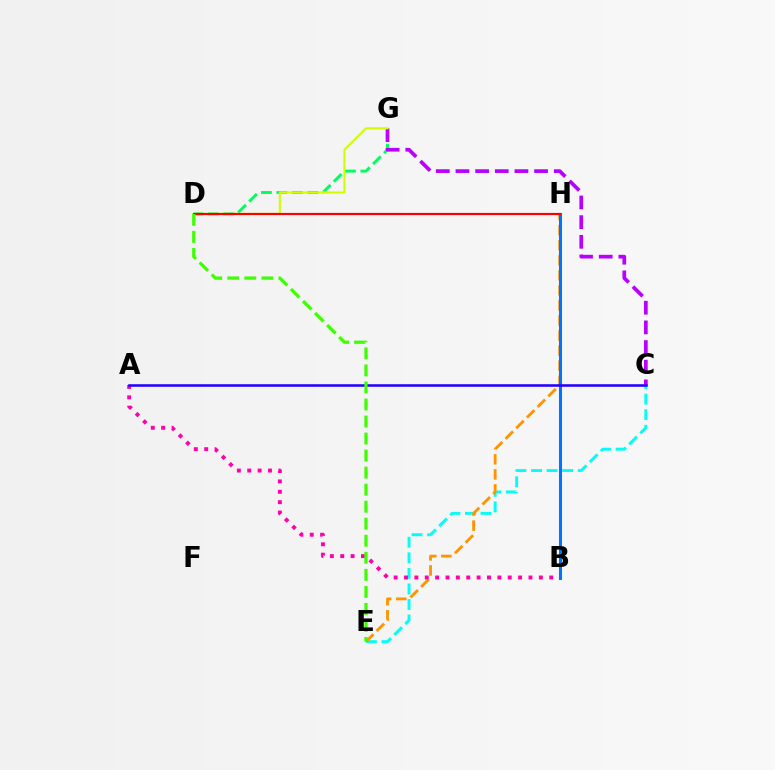{('D', 'G'): [{'color': '#00ff5c', 'line_style': 'dashed', 'thickness': 2.1}, {'color': '#d1ff00', 'line_style': 'solid', 'thickness': 1.52}], ('C', 'E'): [{'color': '#00fff6', 'line_style': 'dashed', 'thickness': 2.11}], ('C', 'G'): [{'color': '#b900ff', 'line_style': 'dashed', 'thickness': 2.67}], ('E', 'H'): [{'color': '#ff9400', 'line_style': 'dashed', 'thickness': 2.05}], ('A', 'B'): [{'color': '#ff00ac', 'line_style': 'dotted', 'thickness': 2.82}], ('B', 'H'): [{'color': '#0074ff', 'line_style': 'solid', 'thickness': 2.2}], ('A', 'C'): [{'color': '#2500ff', 'line_style': 'solid', 'thickness': 1.84}], ('D', 'H'): [{'color': '#ff0000', 'line_style': 'solid', 'thickness': 1.57}], ('D', 'E'): [{'color': '#3dff00', 'line_style': 'dashed', 'thickness': 2.31}]}